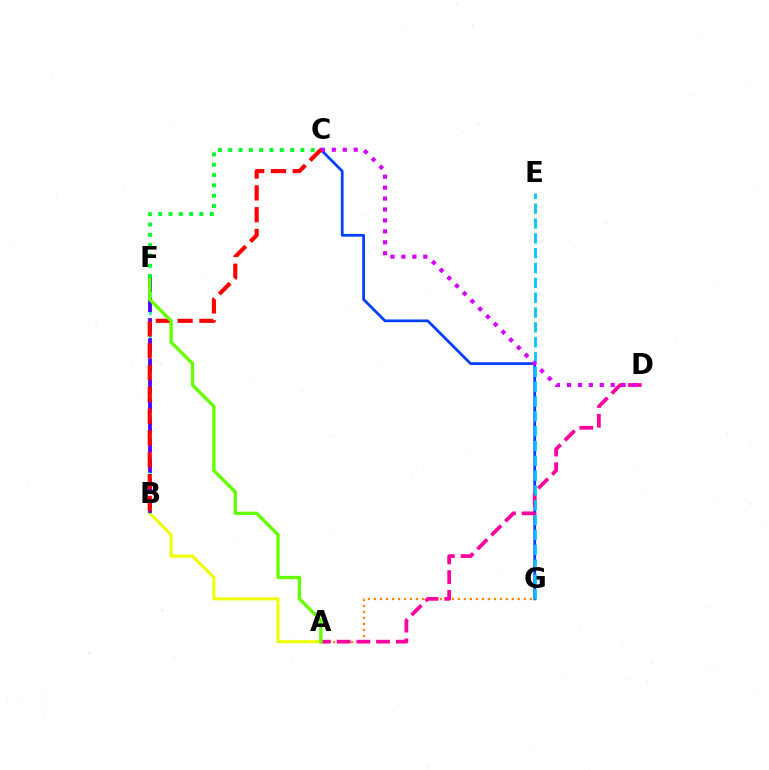{('C', 'G'): [{'color': '#003fff', 'line_style': 'solid', 'thickness': 1.97}], ('A', 'G'): [{'color': '#ff8800', 'line_style': 'dotted', 'thickness': 1.63}], ('A', 'D'): [{'color': '#ff00a0', 'line_style': 'dashed', 'thickness': 2.68}], ('A', 'B'): [{'color': '#eeff00', 'line_style': 'solid', 'thickness': 2.18}], ('E', 'G'): [{'color': '#00c7ff', 'line_style': 'dashed', 'thickness': 2.01}], ('B', 'F'): [{'color': '#00ffaf', 'line_style': 'dashed', 'thickness': 1.85}, {'color': '#4f00ff', 'line_style': 'dashed', 'thickness': 2.73}], ('C', 'D'): [{'color': '#d600ff', 'line_style': 'dotted', 'thickness': 2.97}], ('B', 'C'): [{'color': '#ff0000', 'line_style': 'dashed', 'thickness': 2.96}], ('A', 'F'): [{'color': '#66ff00', 'line_style': 'solid', 'thickness': 2.41}], ('C', 'F'): [{'color': '#00ff27', 'line_style': 'dotted', 'thickness': 2.8}]}